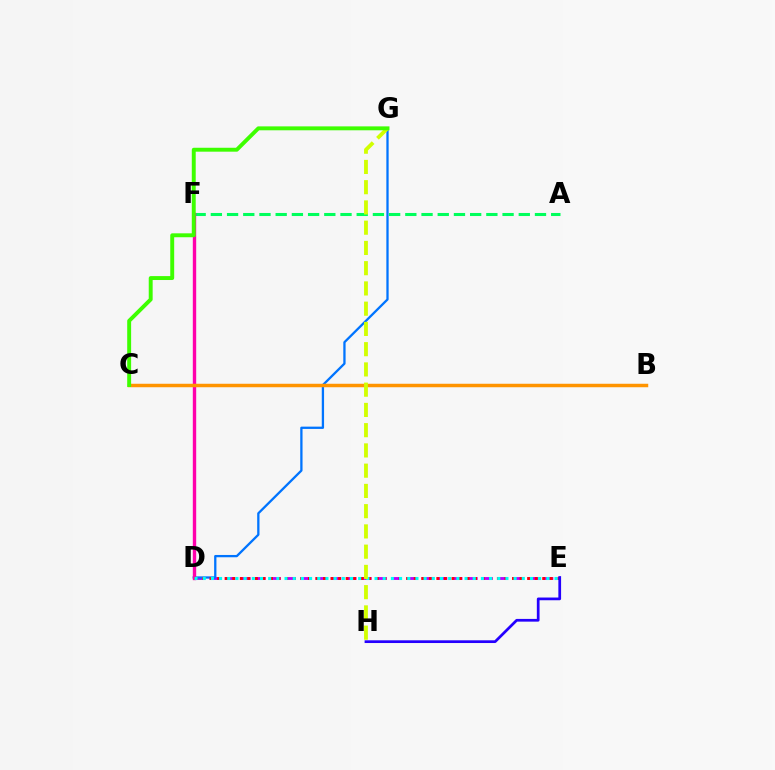{('A', 'F'): [{'color': '#00ff5c', 'line_style': 'dashed', 'thickness': 2.2}], ('D', 'E'): [{'color': '#b900ff', 'line_style': 'dashed', 'thickness': 2.06}, {'color': '#ff0000', 'line_style': 'dotted', 'thickness': 2.05}, {'color': '#00fff6', 'line_style': 'dotted', 'thickness': 2.22}], ('D', 'G'): [{'color': '#0074ff', 'line_style': 'solid', 'thickness': 1.65}], ('D', 'F'): [{'color': '#ff00ac', 'line_style': 'solid', 'thickness': 2.43}], ('E', 'H'): [{'color': '#2500ff', 'line_style': 'solid', 'thickness': 1.96}], ('B', 'C'): [{'color': '#ff9400', 'line_style': 'solid', 'thickness': 2.5}], ('G', 'H'): [{'color': '#d1ff00', 'line_style': 'dashed', 'thickness': 2.75}], ('C', 'G'): [{'color': '#3dff00', 'line_style': 'solid', 'thickness': 2.82}]}